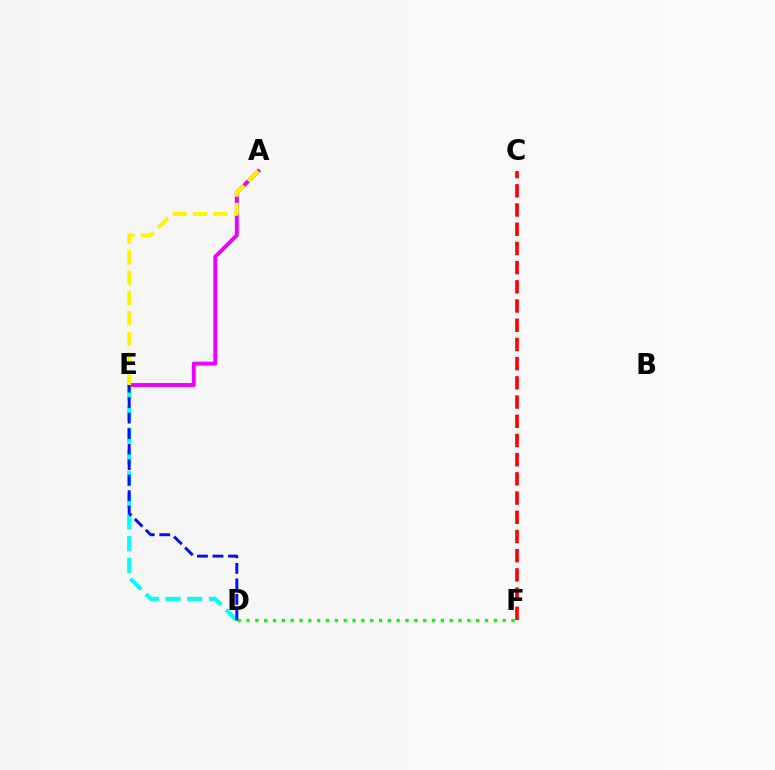{('A', 'E'): [{'color': '#ee00ff', 'line_style': 'solid', 'thickness': 2.82}, {'color': '#fcf500', 'line_style': 'dashed', 'thickness': 2.76}], ('D', 'F'): [{'color': '#08ff00', 'line_style': 'dotted', 'thickness': 2.4}], ('D', 'E'): [{'color': '#00fff6', 'line_style': 'dashed', 'thickness': 2.94}, {'color': '#0010ff', 'line_style': 'dashed', 'thickness': 2.11}], ('C', 'F'): [{'color': '#ff0000', 'line_style': 'dashed', 'thickness': 2.61}]}